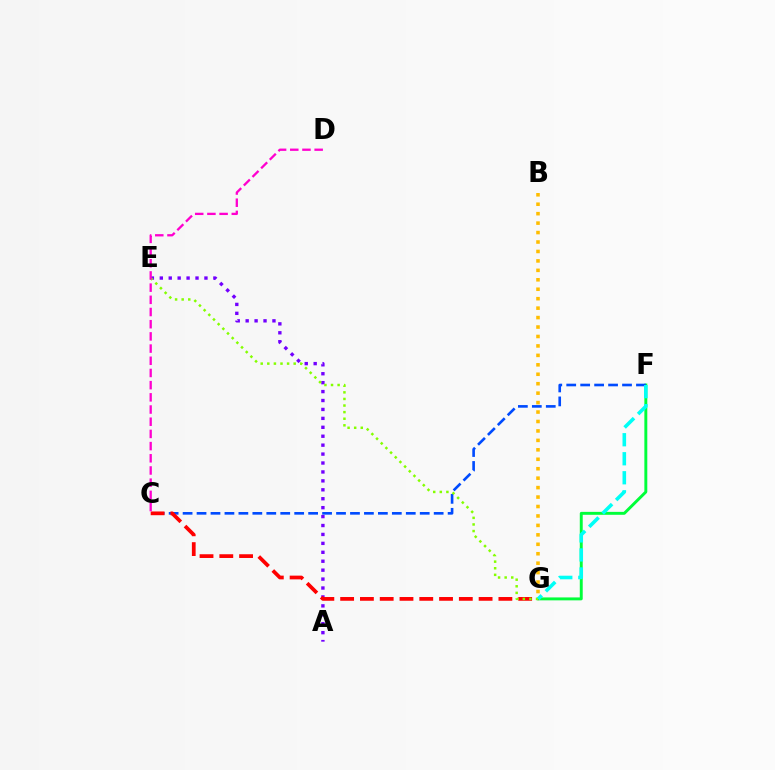{('F', 'G'): [{'color': '#00ff39', 'line_style': 'solid', 'thickness': 2.11}, {'color': '#00fff6', 'line_style': 'dashed', 'thickness': 2.58}], ('A', 'E'): [{'color': '#7200ff', 'line_style': 'dotted', 'thickness': 2.43}], ('C', 'F'): [{'color': '#004bff', 'line_style': 'dashed', 'thickness': 1.89}], ('C', 'G'): [{'color': '#ff0000', 'line_style': 'dashed', 'thickness': 2.69}], ('E', 'G'): [{'color': '#84ff00', 'line_style': 'dotted', 'thickness': 1.79}], ('C', 'D'): [{'color': '#ff00cf', 'line_style': 'dashed', 'thickness': 1.66}], ('B', 'G'): [{'color': '#ffbd00', 'line_style': 'dotted', 'thickness': 2.57}]}